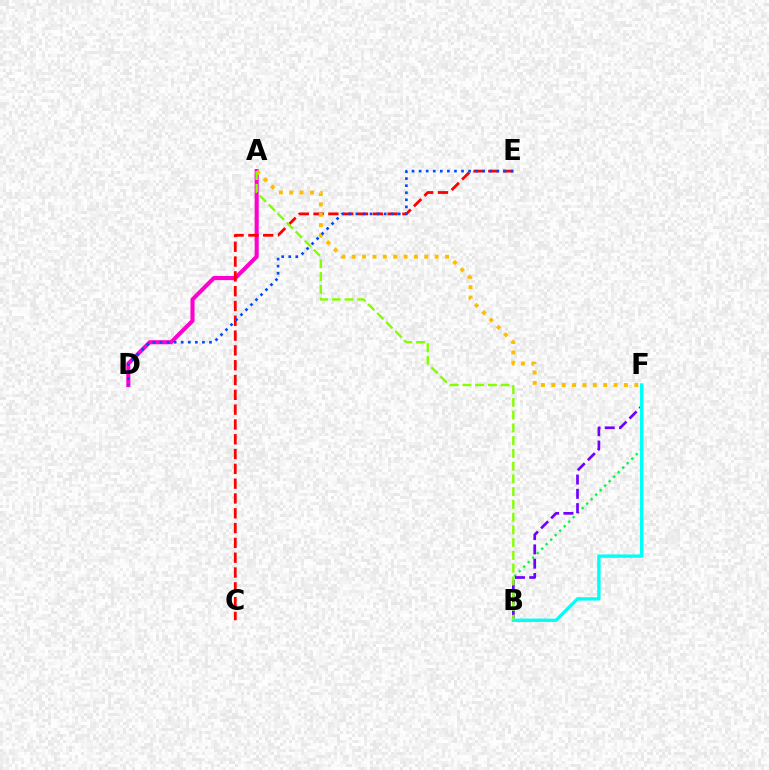{('B', 'F'): [{'color': '#00ff39', 'line_style': 'dotted', 'thickness': 1.73}, {'color': '#7200ff', 'line_style': 'dashed', 'thickness': 1.94}, {'color': '#00fff6', 'line_style': 'solid', 'thickness': 2.43}], ('A', 'D'): [{'color': '#ff00cf', 'line_style': 'solid', 'thickness': 2.94}], ('C', 'E'): [{'color': '#ff0000', 'line_style': 'dashed', 'thickness': 2.01}], ('A', 'F'): [{'color': '#ffbd00', 'line_style': 'dotted', 'thickness': 2.82}], ('A', 'B'): [{'color': '#84ff00', 'line_style': 'dashed', 'thickness': 1.73}], ('D', 'E'): [{'color': '#004bff', 'line_style': 'dotted', 'thickness': 1.92}]}